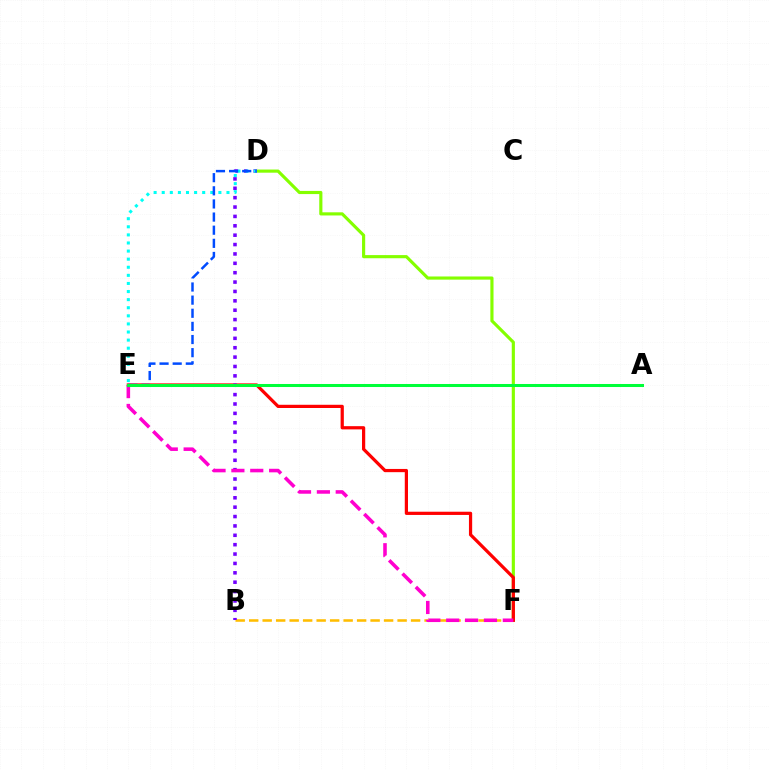{('D', 'F'): [{'color': '#84ff00', 'line_style': 'solid', 'thickness': 2.27}], ('B', 'F'): [{'color': '#ffbd00', 'line_style': 'dashed', 'thickness': 1.83}], ('E', 'F'): [{'color': '#ff0000', 'line_style': 'solid', 'thickness': 2.32}, {'color': '#ff00cf', 'line_style': 'dashed', 'thickness': 2.56}], ('B', 'D'): [{'color': '#7200ff', 'line_style': 'dotted', 'thickness': 2.55}], ('D', 'E'): [{'color': '#00fff6', 'line_style': 'dotted', 'thickness': 2.2}, {'color': '#004bff', 'line_style': 'dashed', 'thickness': 1.78}], ('A', 'E'): [{'color': '#00ff39', 'line_style': 'solid', 'thickness': 2.18}]}